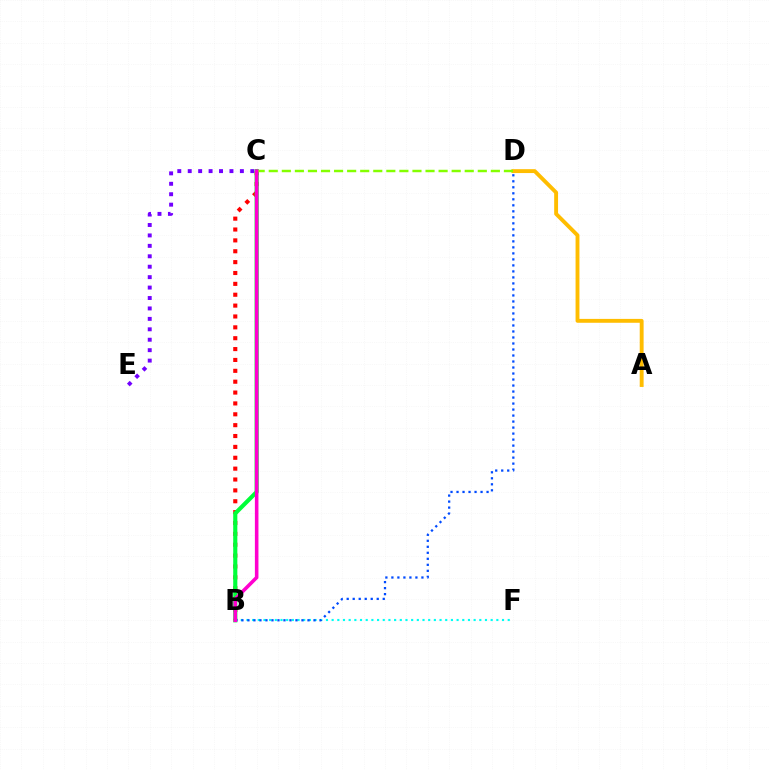{('B', 'C'): [{'color': '#ff0000', 'line_style': 'dotted', 'thickness': 2.95}, {'color': '#00ff39', 'line_style': 'solid', 'thickness': 2.97}, {'color': '#ff00cf', 'line_style': 'solid', 'thickness': 2.57}], ('C', 'E'): [{'color': '#7200ff', 'line_style': 'dotted', 'thickness': 2.83}], ('A', 'D'): [{'color': '#ffbd00', 'line_style': 'solid', 'thickness': 2.79}], ('B', 'F'): [{'color': '#00fff6', 'line_style': 'dotted', 'thickness': 1.54}], ('B', 'D'): [{'color': '#004bff', 'line_style': 'dotted', 'thickness': 1.63}], ('C', 'D'): [{'color': '#84ff00', 'line_style': 'dashed', 'thickness': 1.78}]}